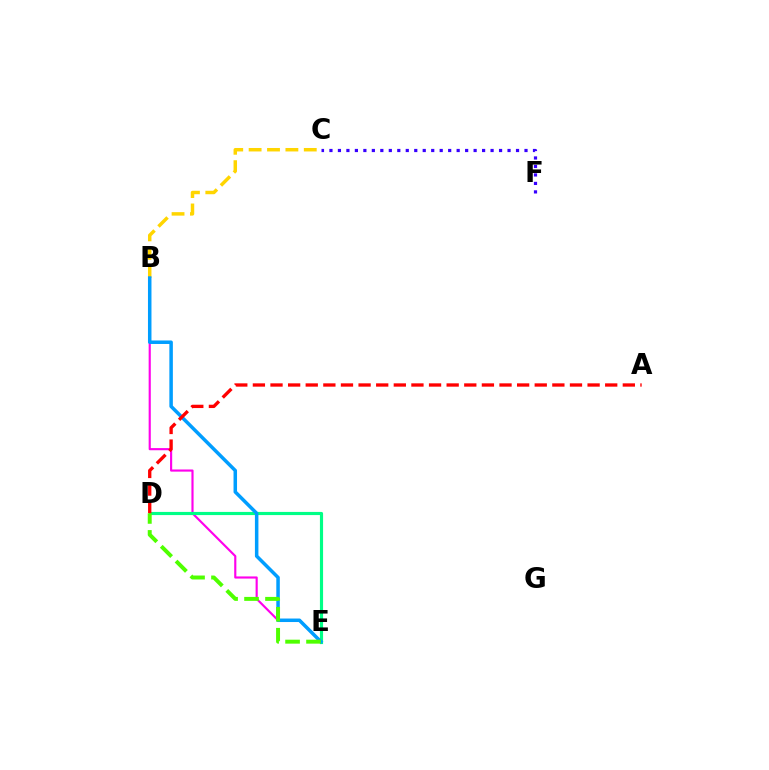{('B', 'E'): [{'color': '#ff00ed', 'line_style': 'solid', 'thickness': 1.55}, {'color': '#009eff', 'line_style': 'solid', 'thickness': 2.52}], ('B', 'C'): [{'color': '#ffd500', 'line_style': 'dashed', 'thickness': 2.5}], ('C', 'F'): [{'color': '#3700ff', 'line_style': 'dotted', 'thickness': 2.3}], ('D', 'E'): [{'color': '#00ff86', 'line_style': 'solid', 'thickness': 2.27}, {'color': '#4fff00', 'line_style': 'dashed', 'thickness': 2.85}], ('A', 'D'): [{'color': '#ff0000', 'line_style': 'dashed', 'thickness': 2.39}]}